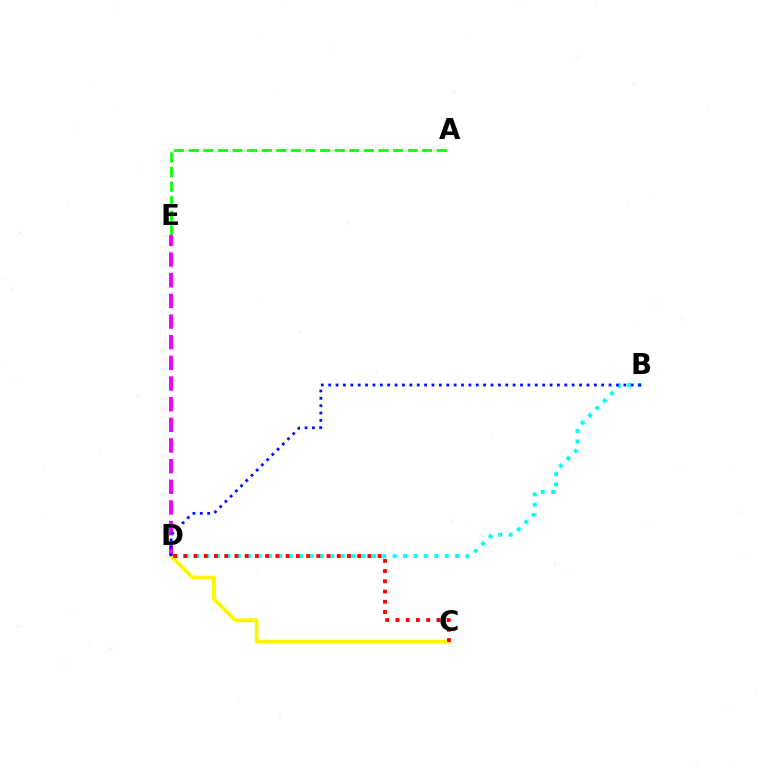{('A', 'E'): [{'color': '#08ff00', 'line_style': 'dashed', 'thickness': 1.98}], ('D', 'E'): [{'color': '#ee00ff', 'line_style': 'dashed', 'thickness': 2.81}], ('B', 'D'): [{'color': '#00fff6', 'line_style': 'dotted', 'thickness': 2.82}, {'color': '#0010ff', 'line_style': 'dotted', 'thickness': 2.0}], ('C', 'D'): [{'color': '#fcf500', 'line_style': 'solid', 'thickness': 2.72}, {'color': '#ff0000', 'line_style': 'dotted', 'thickness': 2.78}]}